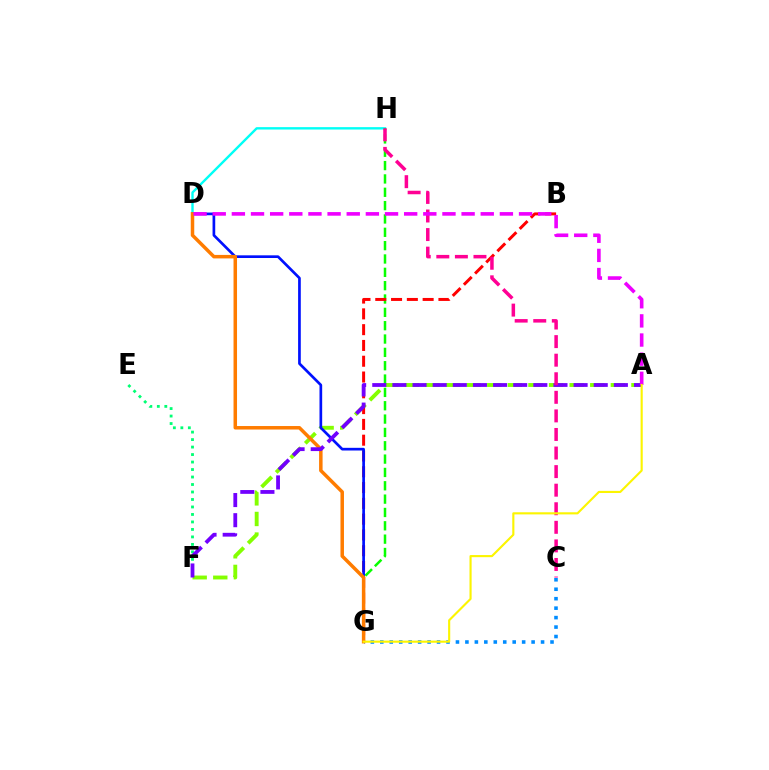{('A', 'F'): [{'color': '#84ff00', 'line_style': 'dashed', 'thickness': 2.8}, {'color': '#7200ff', 'line_style': 'dashed', 'thickness': 2.74}], ('D', 'H'): [{'color': '#00fff6', 'line_style': 'solid', 'thickness': 1.72}], ('G', 'H'): [{'color': '#08ff00', 'line_style': 'dashed', 'thickness': 1.81}], ('C', 'G'): [{'color': '#008cff', 'line_style': 'dotted', 'thickness': 2.57}], ('B', 'G'): [{'color': '#ff0000', 'line_style': 'dashed', 'thickness': 2.15}], ('E', 'F'): [{'color': '#00ff74', 'line_style': 'dotted', 'thickness': 2.03}], ('D', 'G'): [{'color': '#0010ff', 'line_style': 'solid', 'thickness': 1.93}, {'color': '#ff7c00', 'line_style': 'solid', 'thickness': 2.52}], ('C', 'H'): [{'color': '#ff0094', 'line_style': 'dashed', 'thickness': 2.52}], ('A', 'D'): [{'color': '#ee00ff', 'line_style': 'dashed', 'thickness': 2.6}], ('A', 'G'): [{'color': '#fcf500', 'line_style': 'solid', 'thickness': 1.53}]}